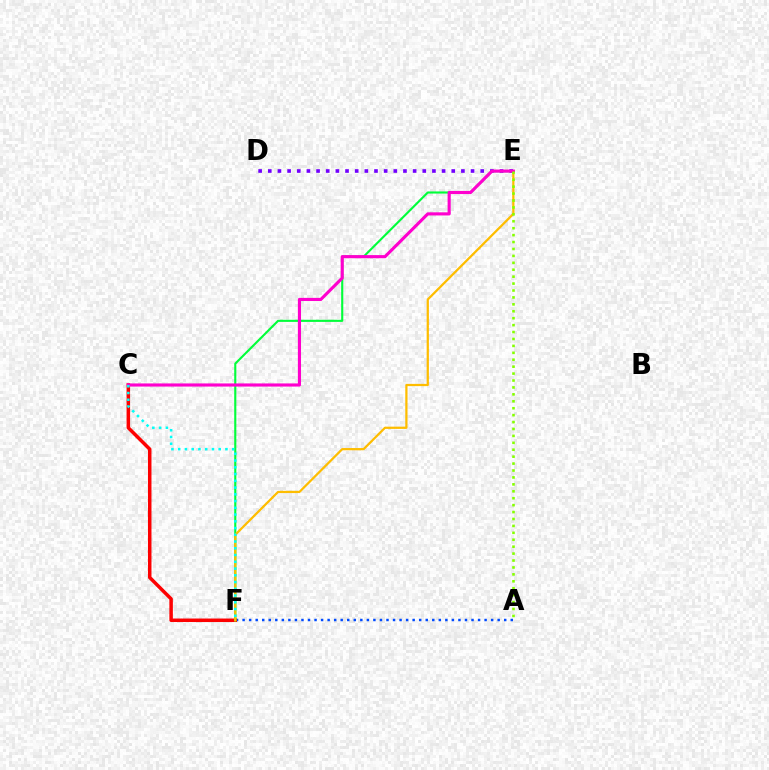{('D', 'E'): [{'color': '#7200ff', 'line_style': 'dotted', 'thickness': 2.62}], ('A', 'F'): [{'color': '#004bff', 'line_style': 'dotted', 'thickness': 1.78}], ('C', 'F'): [{'color': '#ff0000', 'line_style': 'solid', 'thickness': 2.52}, {'color': '#00fff6', 'line_style': 'dotted', 'thickness': 1.83}], ('E', 'F'): [{'color': '#00ff39', 'line_style': 'solid', 'thickness': 1.52}, {'color': '#ffbd00', 'line_style': 'solid', 'thickness': 1.61}], ('C', 'E'): [{'color': '#ff00cf', 'line_style': 'solid', 'thickness': 2.25}], ('A', 'E'): [{'color': '#84ff00', 'line_style': 'dotted', 'thickness': 1.88}]}